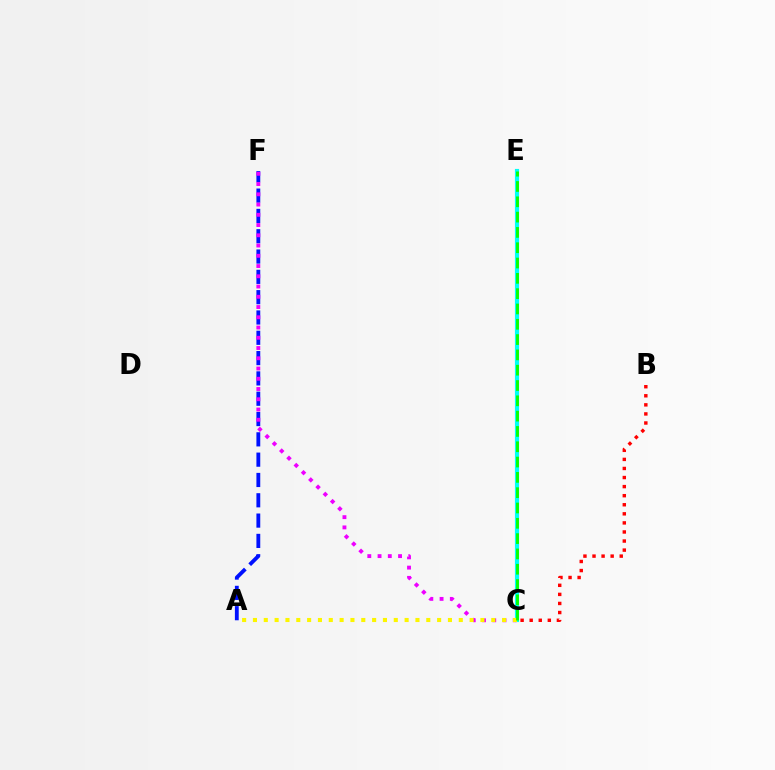{('A', 'F'): [{'color': '#0010ff', 'line_style': 'dashed', 'thickness': 2.76}], ('C', 'E'): [{'color': '#00fff6', 'line_style': 'solid', 'thickness': 2.99}, {'color': '#08ff00', 'line_style': 'dashed', 'thickness': 2.08}], ('B', 'C'): [{'color': '#ff0000', 'line_style': 'dotted', 'thickness': 2.46}], ('C', 'F'): [{'color': '#ee00ff', 'line_style': 'dotted', 'thickness': 2.78}], ('A', 'C'): [{'color': '#fcf500', 'line_style': 'dotted', 'thickness': 2.94}]}